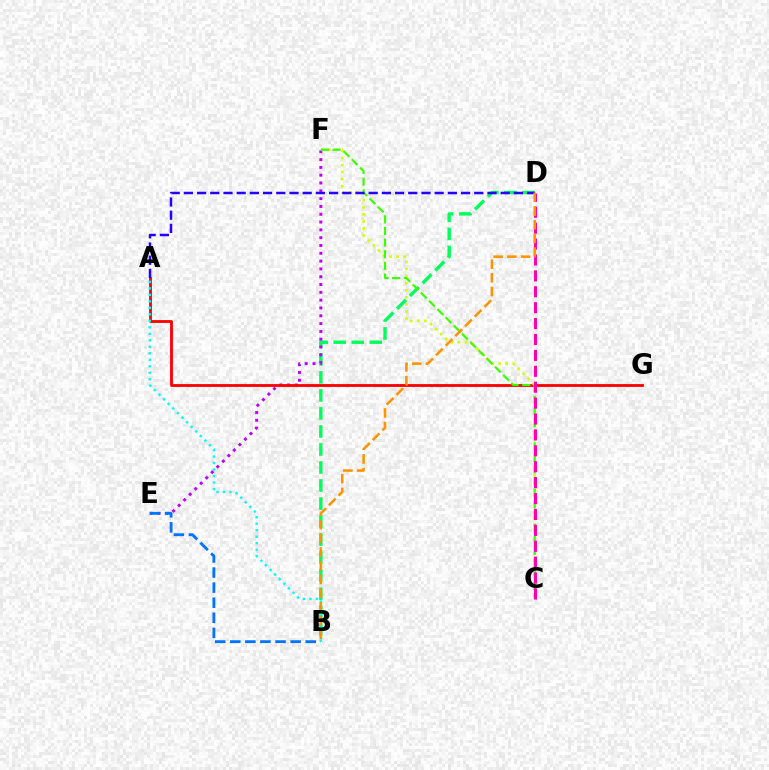{('B', 'D'): [{'color': '#00ff5c', 'line_style': 'dashed', 'thickness': 2.45}, {'color': '#ff9400', 'line_style': 'dashed', 'thickness': 1.86}], ('E', 'F'): [{'color': '#b900ff', 'line_style': 'dotted', 'thickness': 2.12}], ('A', 'G'): [{'color': '#ff0000', 'line_style': 'solid', 'thickness': 2.03}], ('B', 'E'): [{'color': '#0074ff', 'line_style': 'dashed', 'thickness': 2.05}], ('C', 'F'): [{'color': '#d1ff00', 'line_style': 'dotted', 'thickness': 1.92}, {'color': '#3dff00', 'line_style': 'dashed', 'thickness': 1.58}], ('A', 'D'): [{'color': '#2500ff', 'line_style': 'dashed', 'thickness': 1.79}], ('A', 'B'): [{'color': '#00fff6', 'line_style': 'dotted', 'thickness': 1.76}], ('C', 'D'): [{'color': '#ff00ac', 'line_style': 'dashed', 'thickness': 2.16}]}